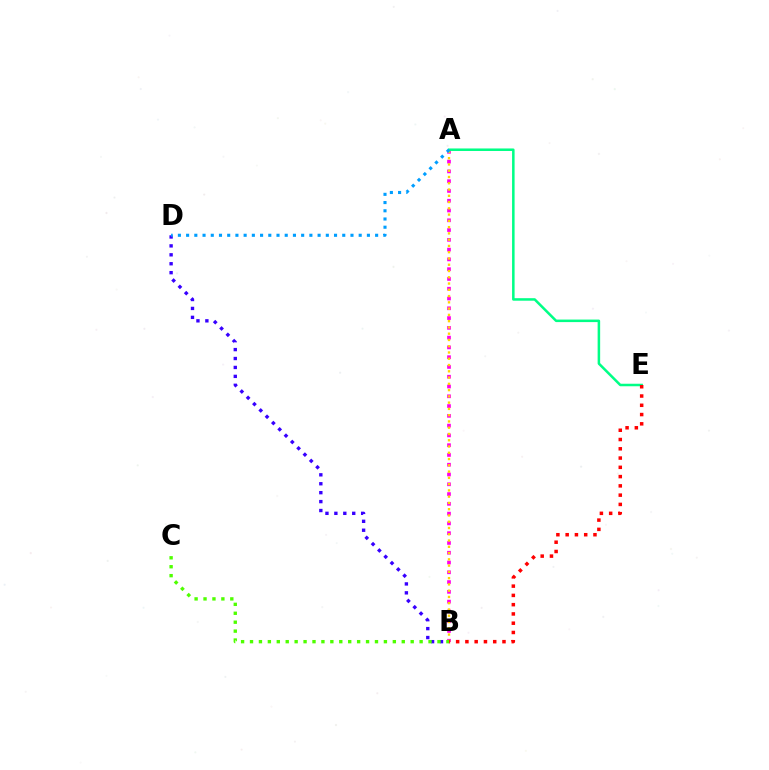{('B', 'D'): [{'color': '#3700ff', 'line_style': 'dotted', 'thickness': 2.43}], ('A', 'B'): [{'color': '#ff00ed', 'line_style': 'dotted', 'thickness': 2.66}, {'color': '#ffd500', 'line_style': 'dotted', 'thickness': 1.7}], ('A', 'E'): [{'color': '#00ff86', 'line_style': 'solid', 'thickness': 1.82}], ('A', 'D'): [{'color': '#009eff', 'line_style': 'dotted', 'thickness': 2.23}], ('B', 'C'): [{'color': '#4fff00', 'line_style': 'dotted', 'thickness': 2.43}], ('B', 'E'): [{'color': '#ff0000', 'line_style': 'dotted', 'thickness': 2.52}]}